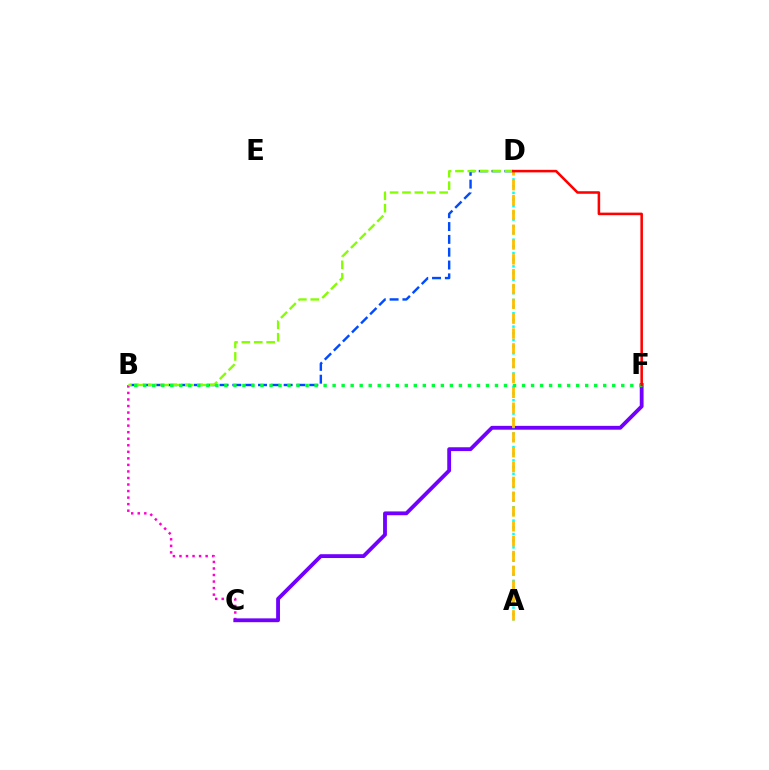{('B', 'C'): [{'color': '#ff00cf', 'line_style': 'dotted', 'thickness': 1.78}], ('B', 'D'): [{'color': '#004bff', 'line_style': 'dashed', 'thickness': 1.74}, {'color': '#84ff00', 'line_style': 'dashed', 'thickness': 1.68}], ('C', 'F'): [{'color': '#7200ff', 'line_style': 'solid', 'thickness': 2.76}], ('A', 'D'): [{'color': '#00fff6', 'line_style': 'dotted', 'thickness': 1.82}, {'color': '#ffbd00', 'line_style': 'dashed', 'thickness': 2.01}], ('B', 'F'): [{'color': '#00ff39', 'line_style': 'dotted', 'thickness': 2.45}], ('D', 'F'): [{'color': '#ff0000', 'line_style': 'solid', 'thickness': 1.83}]}